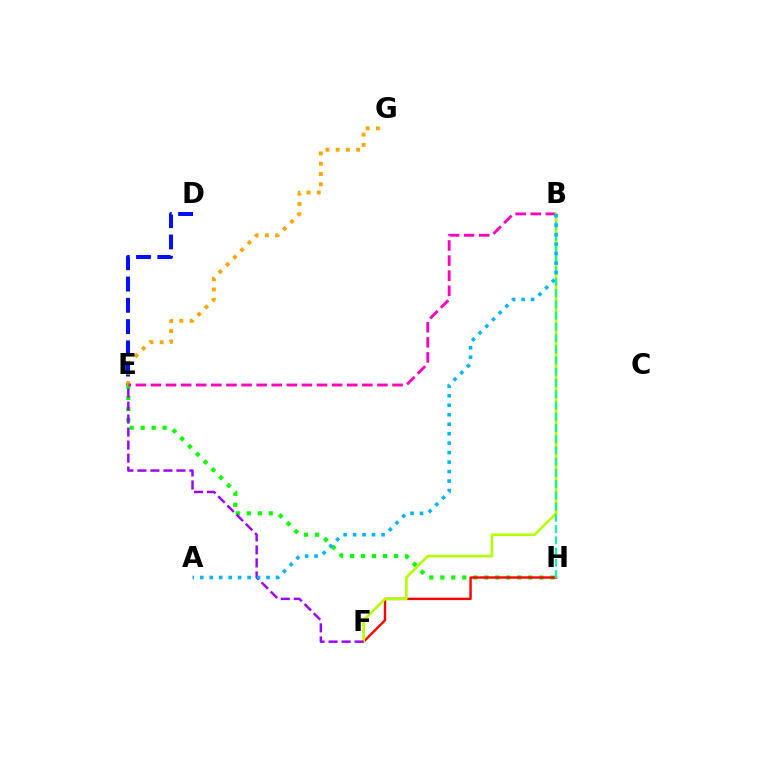{('E', 'H'): [{'color': '#08ff00', 'line_style': 'dotted', 'thickness': 2.99}], ('D', 'E'): [{'color': '#0010ff', 'line_style': 'dashed', 'thickness': 2.89}], ('E', 'G'): [{'color': '#ffa500', 'line_style': 'dotted', 'thickness': 2.79}], ('F', 'H'): [{'color': '#ff0000', 'line_style': 'solid', 'thickness': 1.73}], ('B', 'E'): [{'color': '#ff00bd', 'line_style': 'dashed', 'thickness': 2.05}], ('B', 'F'): [{'color': '#b3ff00', 'line_style': 'solid', 'thickness': 1.88}], ('E', 'F'): [{'color': '#9b00ff', 'line_style': 'dashed', 'thickness': 1.77}], ('B', 'H'): [{'color': '#00ff9d', 'line_style': 'dashed', 'thickness': 1.53}], ('A', 'B'): [{'color': '#00b5ff', 'line_style': 'dotted', 'thickness': 2.57}]}